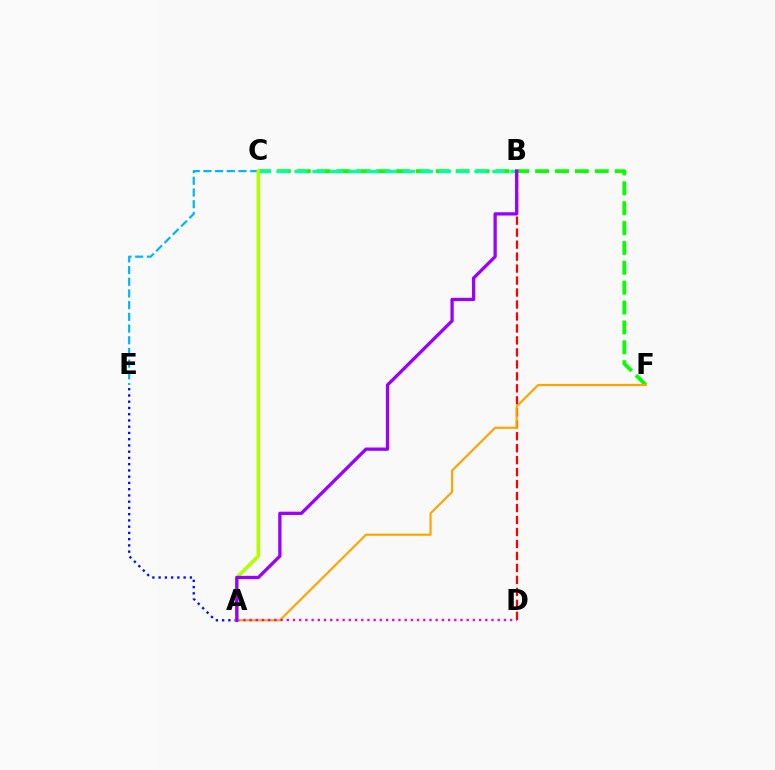{('B', 'D'): [{'color': '#ff0000', 'line_style': 'dashed', 'thickness': 1.63}], ('C', 'F'): [{'color': '#08ff00', 'line_style': 'dashed', 'thickness': 2.7}], ('C', 'E'): [{'color': '#00b5ff', 'line_style': 'dashed', 'thickness': 1.59}], ('B', 'C'): [{'color': '#00ff9d', 'line_style': 'dashed', 'thickness': 2.44}], ('A', 'F'): [{'color': '#ffa500', 'line_style': 'solid', 'thickness': 1.57}], ('A', 'D'): [{'color': '#ff00bd', 'line_style': 'dotted', 'thickness': 1.69}], ('A', 'E'): [{'color': '#0010ff', 'line_style': 'dotted', 'thickness': 1.7}], ('A', 'C'): [{'color': '#b3ff00', 'line_style': 'solid', 'thickness': 2.57}], ('A', 'B'): [{'color': '#9b00ff', 'line_style': 'solid', 'thickness': 2.37}]}